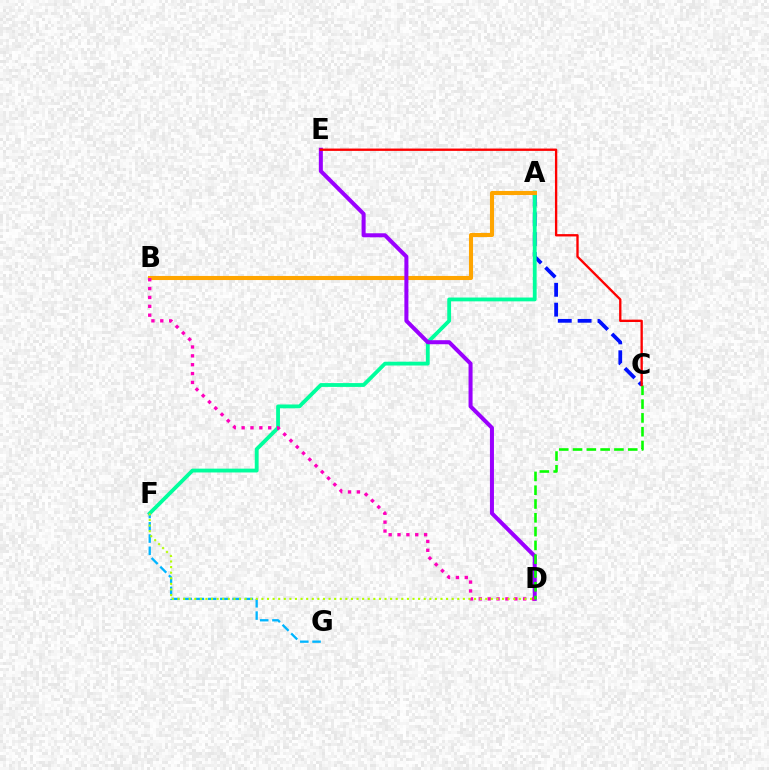{('A', 'C'): [{'color': '#0010ff', 'line_style': 'dashed', 'thickness': 2.7}], ('A', 'F'): [{'color': '#00ff9d', 'line_style': 'solid', 'thickness': 2.75}], ('F', 'G'): [{'color': '#00b5ff', 'line_style': 'dashed', 'thickness': 1.66}], ('A', 'B'): [{'color': '#ffa500', 'line_style': 'solid', 'thickness': 2.94}], ('D', 'E'): [{'color': '#9b00ff', 'line_style': 'solid', 'thickness': 2.89}], ('B', 'D'): [{'color': '#ff00bd', 'line_style': 'dotted', 'thickness': 2.41}], ('C', 'D'): [{'color': '#08ff00', 'line_style': 'dashed', 'thickness': 1.87}], ('C', 'E'): [{'color': '#ff0000', 'line_style': 'solid', 'thickness': 1.69}], ('D', 'F'): [{'color': '#b3ff00', 'line_style': 'dotted', 'thickness': 1.52}]}